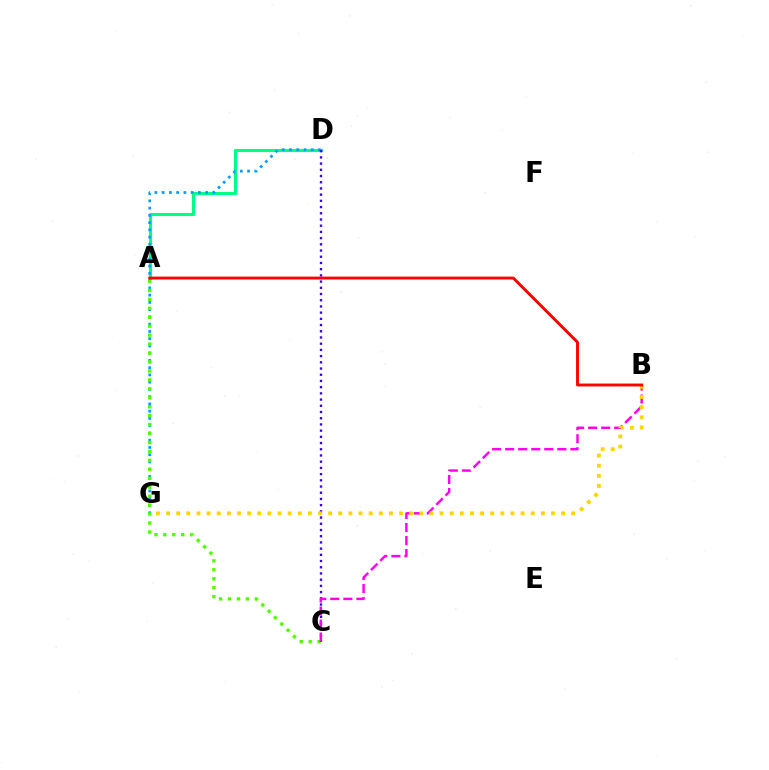{('A', 'D'): [{'color': '#00ff86', 'line_style': 'solid', 'thickness': 2.26}], ('D', 'G'): [{'color': '#009eff', 'line_style': 'dotted', 'thickness': 1.97}], ('A', 'C'): [{'color': '#4fff00', 'line_style': 'dotted', 'thickness': 2.43}], ('C', 'D'): [{'color': '#3700ff', 'line_style': 'dotted', 'thickness': 1.69}], ('B', 'C'): [{'color': '#ff00ed', 'line_style': 'dashed', 'thickness': 1.77}], ('B', 'G'): [{'color': '#ffd500', 'line_style': 'dotted', 'thickness': 2.75}], ('A', 'B'): [{'color': '#ff0000', 'line_style': 'solid', 'thickness': 2.09}]}